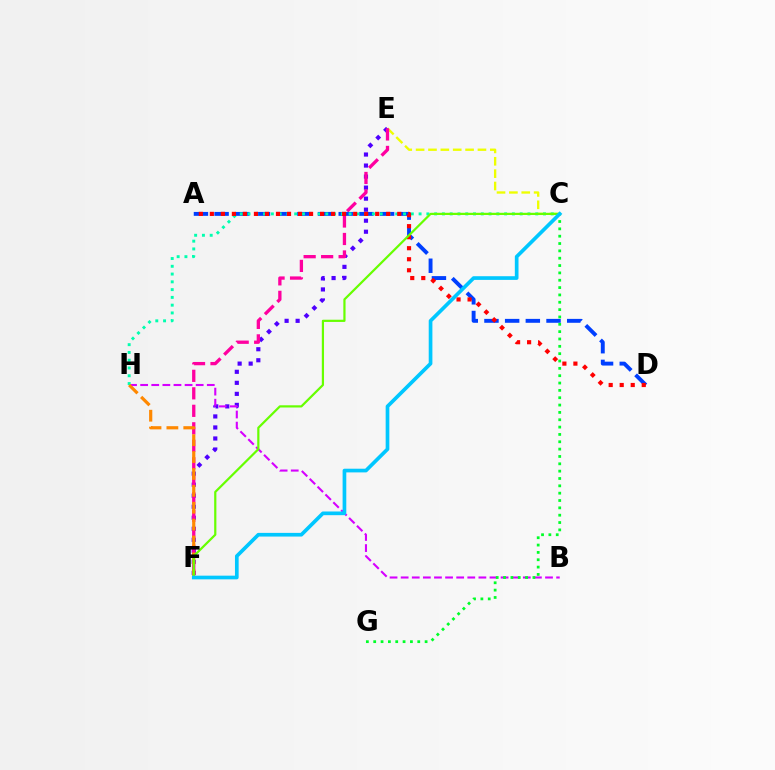{('C', 'E'): [{'color': '#eeff00', 'line_style': 'dashed', 'thickness': 1.68}], ('E', 'F'): [{'color': '#4f00ff', 'line_style': 'dotted', 'thickness': 3.0}, {'color': '#ff00a0', 'line_style': 'dashed', 'thickness': 2.38}], ('B', 'H'): [{'color': '#d600ff', 'line_style': 'dashed', 'thickness': 1.51}], ('A', 'D'): [{'color': '#003fff', 'line_style': 'dashed', 'thickness': 2.81}, {'color': '#ff0000', 'line_style': 'dotted', 'thickness': 3.0}], ('C', 'G'): [{'color': '#00ff27', 'line_style': 'dotted', 'thickness': 1.99}], ('C', 'H'): [{'color': '#00ffaf', 'line_style': 'dotted', 'thickness': 2.11}], ('F', 'H'): [{'color': '#ff8800', 'line_style': 'dashed', 'thickness': 2.29}], ('C', 'F'): [{'color': '#66ff00', 'line_style': 'solid', 'thickness': 1.59}, {'color': '#00c7ff', 'line_style': 'solid', 'thickness': 2.65}]}